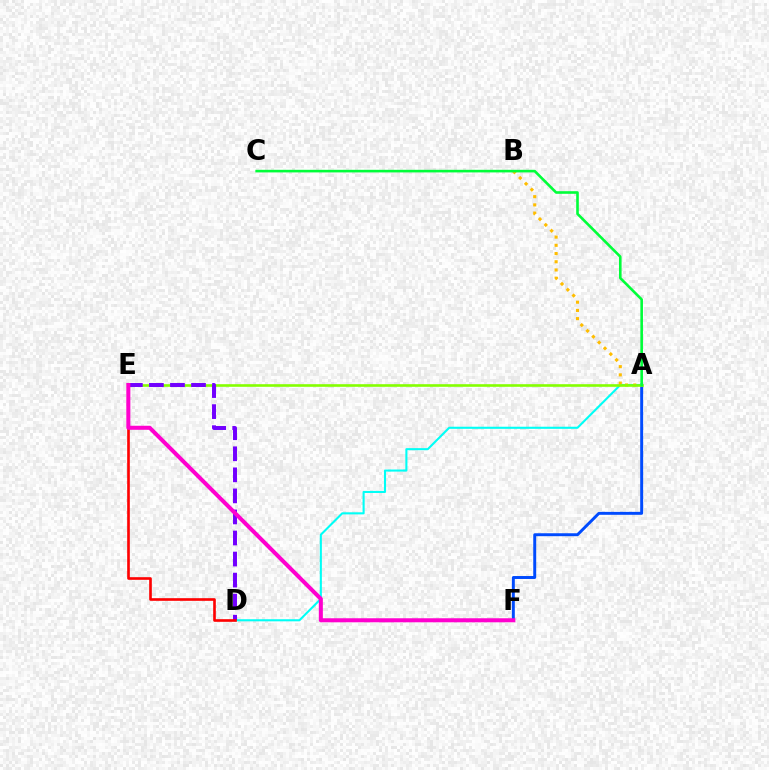{('A', 'F'): [{'color': '#004bff', 'line_style': 'solid', 'thickness': 2.12}], ('A', 'D'): [{'color': '#00fff6', 'line_style': 'solid', 'thickness': 1.51}], ('A', 'B'): [{'color': '#ffbd00', 'line_style': 'dotted', 'thickness': 2.23}], ('A', 'E'): [{'color': '#84ff00', 'line_style': 'solid', 'thickness': 1.88}], ('D', 'E'): [{'color': '#7200ff', 'line_style': 'dashed', 'thickness': 2.86}, {'color': '#ff0000', 'line_style': 'solid', 'thickness': 1.9}], ('E', 'F'): [{'color': '#ff00cf', 'line_style': 'solid', 'thickness': 2.91}], ('A', 'C'): [{'color': '#00ff39', 'line_style': 'solid', 'thickness': 1.88}]}